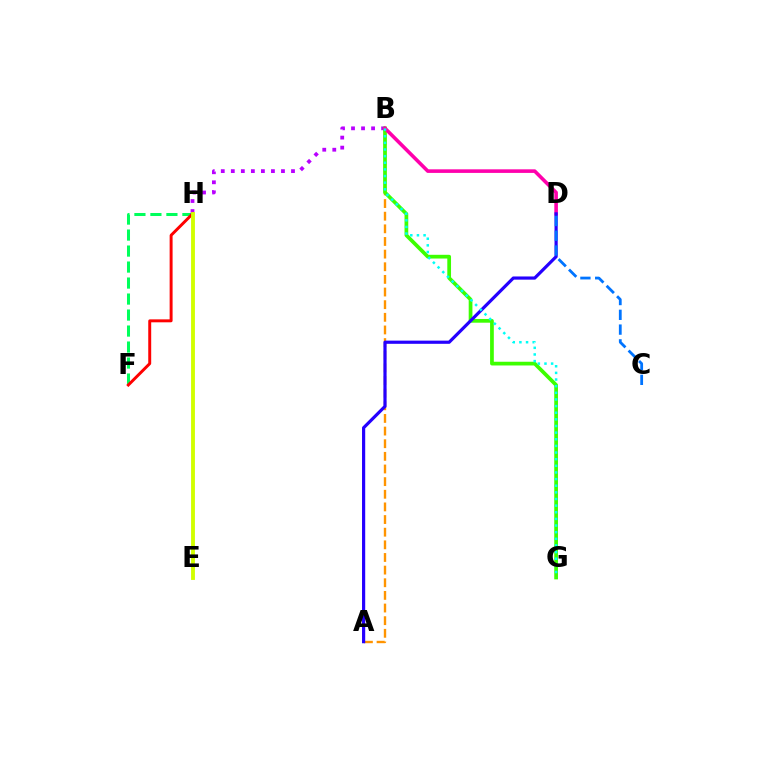{('A', 'B'): [{'color': '#ff9400', 'line_style': 'dashed', 'thickness': 1.72}], ('F', 'H'): [{'color': '#00ff5c', 'line_style': 'dashed', 'thickness': 2.17}, {'color': '#ff0000', 'line_style': 'solid', 'thickness': 2.12}], ('B', 'H'): [{'color': '#b900ff', 'line_style': 'dotted', 'thickness': 2.73}], ('B', 'G'): [{'color': '#3dff00', 'line_style': 'solid', 'thickness': 2.68}, {'color': '#00fff6', 'line_style': 'dotted', 'thickness': 1.8}], ('B', 'D'): [{'color': '#ff00ac', 'line_style': 'solid', 'thickness': 2.58}], ('A', 'D'): [{'color': '#2500ff', 'line_style': 'solid', 'thickness': 2.29}], ('C', 'D'): [{'color': '#0074ff', 'line_style': 'dashed', 'thickness': 2.01}], ('E', 'H'): [{'color': '#d1ff00', 'line_style': 'solid', 'thickness': 2.78}]}